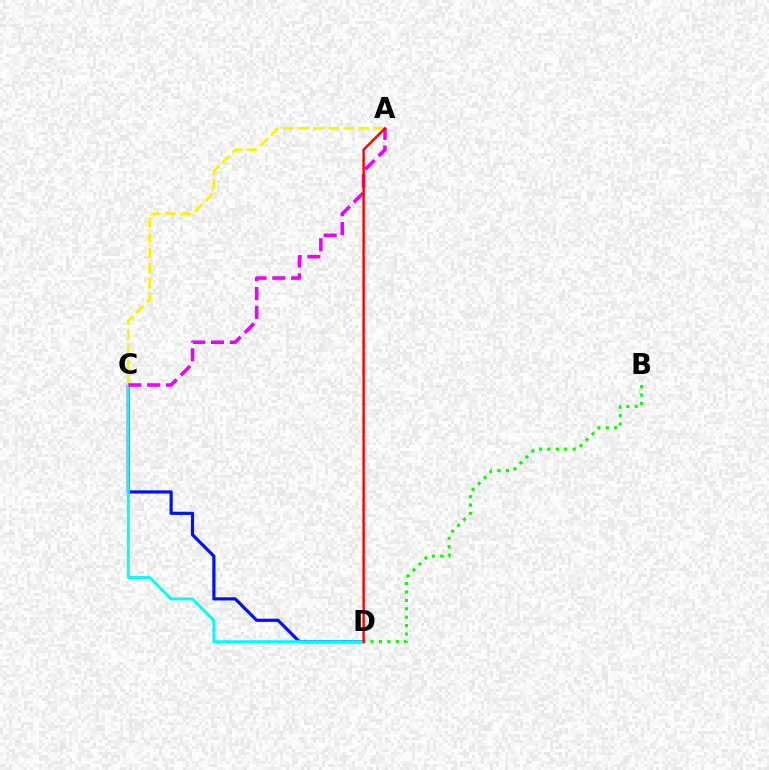{('C', 'D'): [{'color': '#0010ff', 'line_style': 'solid', 'thickness': 2.29}, {'color': '#00fff6', 'line_style': 'solid', 'thickness': 2.07}], ('A', 'C'): [{'color': '#fcf500', 'line_style': 'dashed', 'thickness': 2.05}, {'color': '#ee00ff', 'line_style': 'dashed', 'thickness': 2.56}], ('B', 'D'): [{'color': '#08ff00', 'line_style': 'dotted', 'thickness': 2.28}], ('A', 'D'): [{'color': '#ff0000', 'line_style': 'solid', 'thickness': 1.74}]}